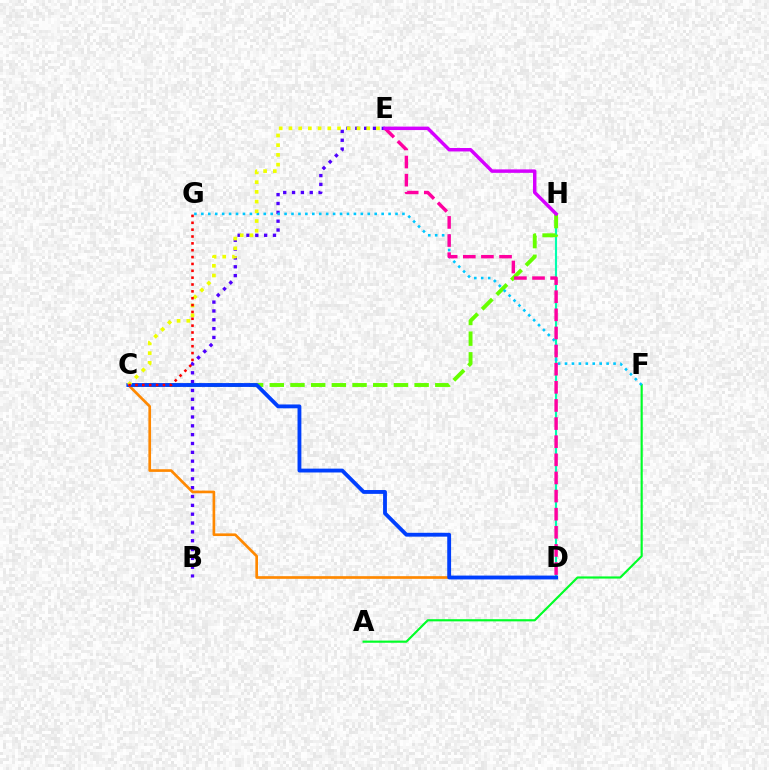{('D', 'H'): [{'color': '#00ffaf', 'line_style': 'solid', 'thickness': 1.54}], ('C', 'H'): [{'color': '#66ff00', 'line_style': 'dashed', 'thickness': 2.81}], ('B', 'E'): [{'color': '#4f00ff', 'line_style': 'dotted', 'thickness': 2.4}], ('C', 'D'): [{'color': '#ff8800', 'line_style': 'solid', 'thickness': 1.92}, {'color': '#003fff', 'line_style': 'solid', 'thickness': 2.77}], ('A', 'F'): [{'color': '#00ff27', 'line_style': 'solid', 'thickness': 1.56}], ('F', 'G'): [{'color': '#00c7ff', 'line_style': 'dotted', 'thickness': 1.88}], ('D', 'E'): [{'color': '#ff00a0', 'line_style': 'dashed', 'thickness': 2.46}], ('C', 'E'): [{'color': '#eeff00', 'line_style': 'dotted', 'thickness': 2.64}], ('C', 'G'): [{'color': '#ff0000', 'line_style': 'dotted', 'thickness': 1.86}], ('E', 'H'): [{'color': '#d600ff', 'line_style': 'solid', 'thickness': 2.49}]}